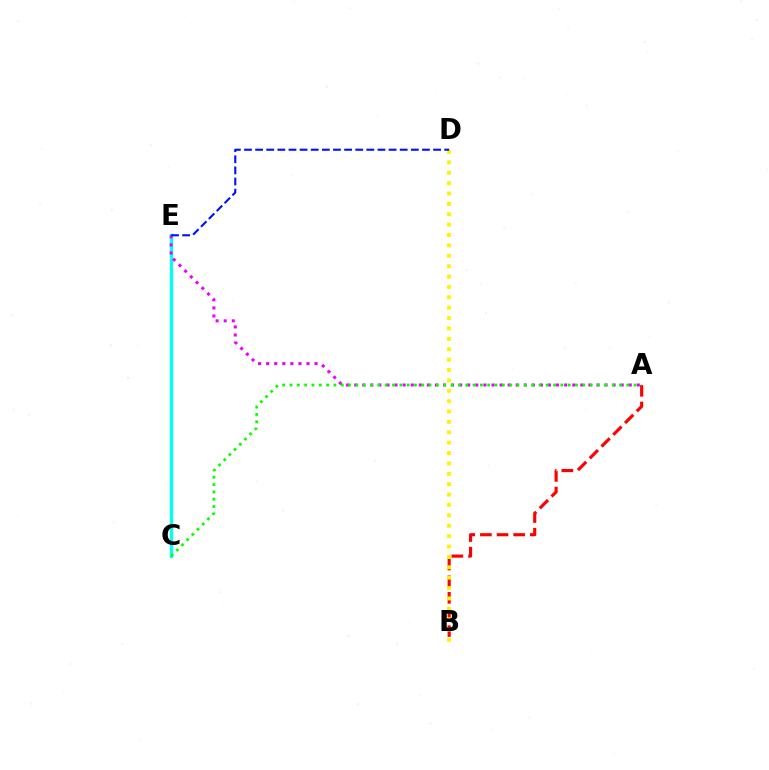{('C', 'E'): [{'color': '#00fff6', 'line_style': 'solid', 'thickness': 2.4}], ('A', 'B'): [{'color': '#ff0000', 'line_style': 'dashed', 'thickness': 2.26}], ('B', 'D'): [{'color': '#fcf500', 'line_style': 'dotted', 'thickness': 2.82}], ('A', 'E'): [{'color': '#ee00ff', 'line_style': 'dotted', 'thickness': 2.19}], ('A', 'C'): [{'color': '#08ff00', 'line_style': 'dotted', 'thickness': 1.99}], ('D', 'E'): [{'color': '#0010ff', 'line_style': 'dashed', 'thickness': 1.51}]}